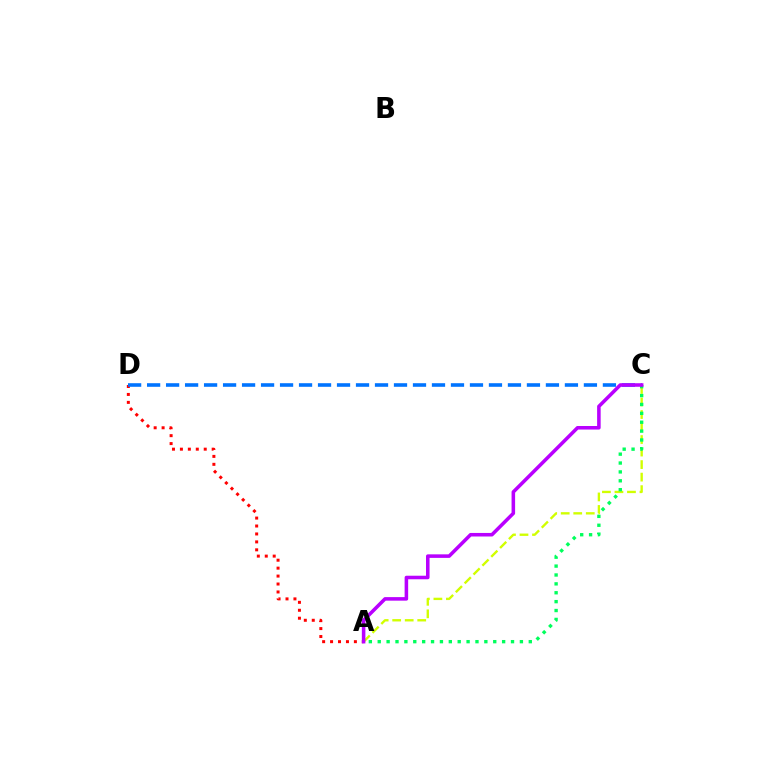{('A', 'C'): [{'color': '#d1ff00', 'line_style': 'dashed', 'thickness': 1.7}, {'color': '#00ff5c', 'line_style': 'dotted', 'thickness': 2.41}, {'color': '#b900ff', 'line_style': 'solid', 'thickness': 2.55}], ('A', 'D'): [{'color': '#ff0000', 'line_style': 'dotted', 'thickness': 2.16}], ('C', 'D'): [{'color': '#0074ff', 'line_style': 'dashed', 'thickness': 2.58}]}